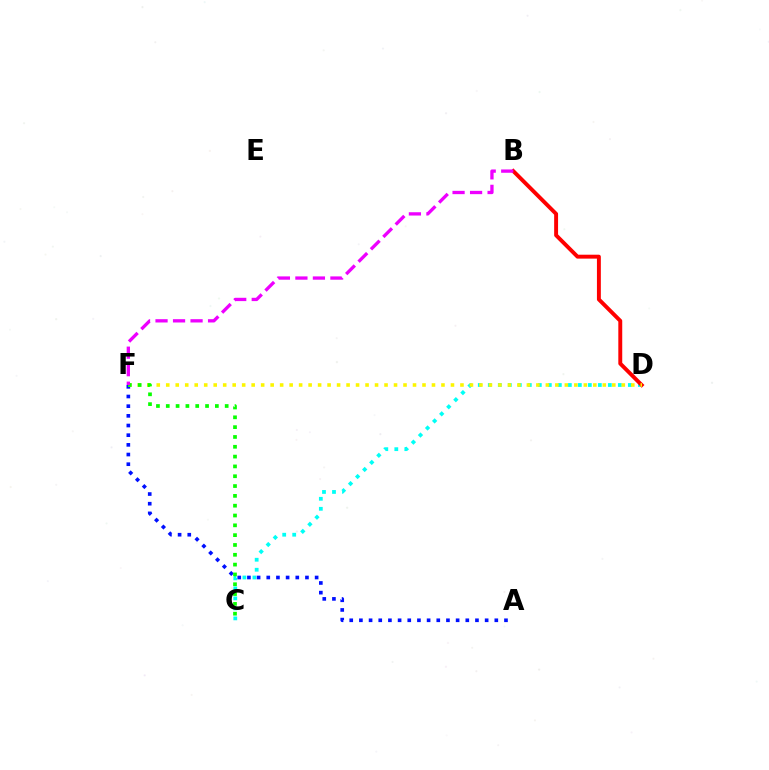{('C', 'D'): [{'color': '#00fff6', 'line_style': 'dotted', 'thickness': 2.72}], ('B', 'D'): [{'color': '#ff0000', 'line_style': 'solid', 'thickness': 2.82}], ('A', 'F'): [{'color': '#0010ff', 'line_style': 'dotted', 'thickness': 2.63}], ('D', 'F'): [{'color': '#fcf500', 'line_style': 'dotted', 'thickness': 2.58}], ('C', 'F'): [{'color': '#08ff00', 'line_style': 'dotted', 'thickness': 2.67}], ('B', 'F'): [{'color': '#ee00ff', 'line_style': 'dashed', 'thickness': 2.38}]}